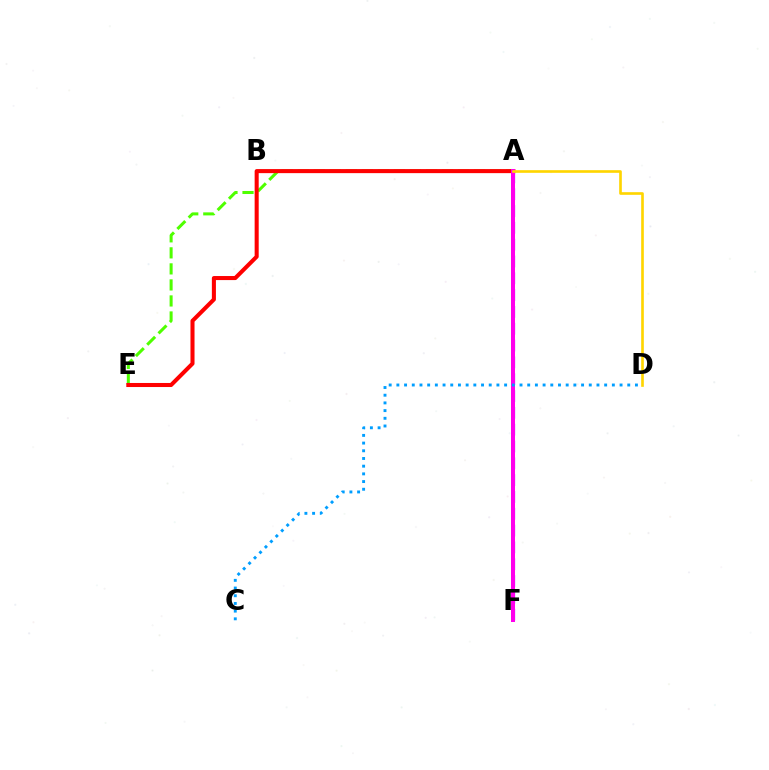{('A', 'E'): [{'color': '#4fff00', 'line_style': 'dashed', 'thickness': 2.18}, {'color': '#ff0000', 'line_style': 'solid', 'thickness': 2.92}], ('A', 'F'): [{'color': '#3700ff', 'line_style': 'dashed', 'thickness': 2.28}, {'color': '#00ff86', 'line_style': 'dotted', 'thickness': 1.75}, {'color': '#ff00ed', 'line_style': 'solid', 'thickness': 2.88}], ('C', 'D'): [{'color': '#009eff', 'line_style': 'dotted', 'thickness': 2.09}], ('A', 'D'): [{'color': '#ffd500', 'line_style': 'solid', 'thickness': 1.91}]}